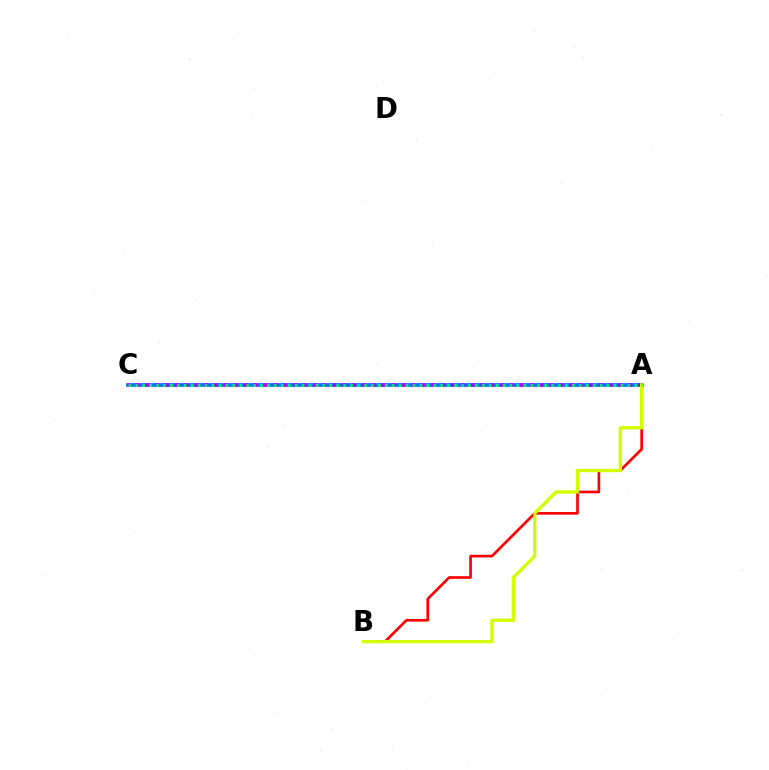{('A', 'B'): [{'color': '#ff0000', 'line_style': 'solid', 'thickness': 1.93}, {'color': '#d1ff00', 'line_style': 'solid', 'thickness': 2.38}], ('A', 'C'): [{'color': '#0074ff', 'line_style': 'solid', 'thickness': 2.66}, {'color': '#b900ff', 'line_style': 'dotted', 'thickness': 2.68}, {'color': '#00ff5c', 'line_style': 'dotted', 'thickness': 1.88}]}